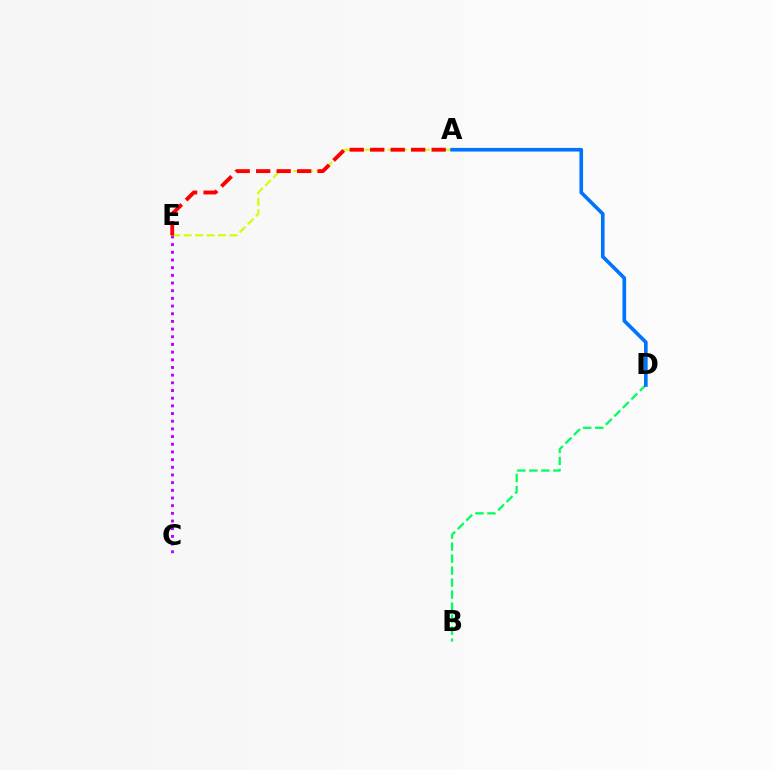{('A', 'E'): [{'color': '#d1ff00', 'line_style': 'dashed', 'thickness': 1.56}, {'color': '#ff0000', 'line_style': 'dashed', 'thickness': 2.78}], ('B', 'D'): [{'color': '#00ff5c', 'line_style': 'dashed', 'thickness': 1.63}], ('C', 'E'): [{'color': '#b900ff', 'line_style': 'dotted', 'thickness': 2.09}], ('A', 'D'): [{'color': '#0074ff', 'line_style': 'solid', 'thickness': 2.62}]}